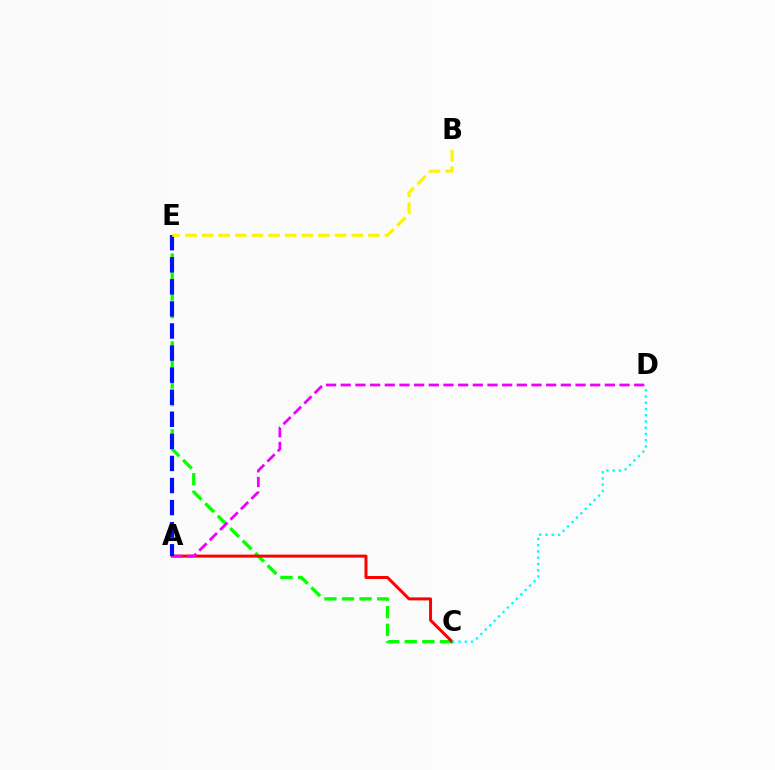{('C', 'E'): [{'color': '#08ff00', 'line_style': 'dashed', 'thickness': 2.39}], ('A', 'C'): [{'color': '#ff0000', 'line_style': 'solid', 'thickness': 2.15}], ('A', 'D'): [{'color': '#ee00ff', 'line_style': 'dashed', 'thickness': 1.99}], ('A', 'E'): [{'color': '#0010ff', 'line_style': 'dashed', 'thickness': 3.0}], ('C', 'D'): [{'color': '#00fff6', 'line_style': 'dotted', 'thickness': 1.7}], ('B', 'E'): [{'color': '#fcf500', 'line_style': 'dashed', 'thickness': 2.26}]}